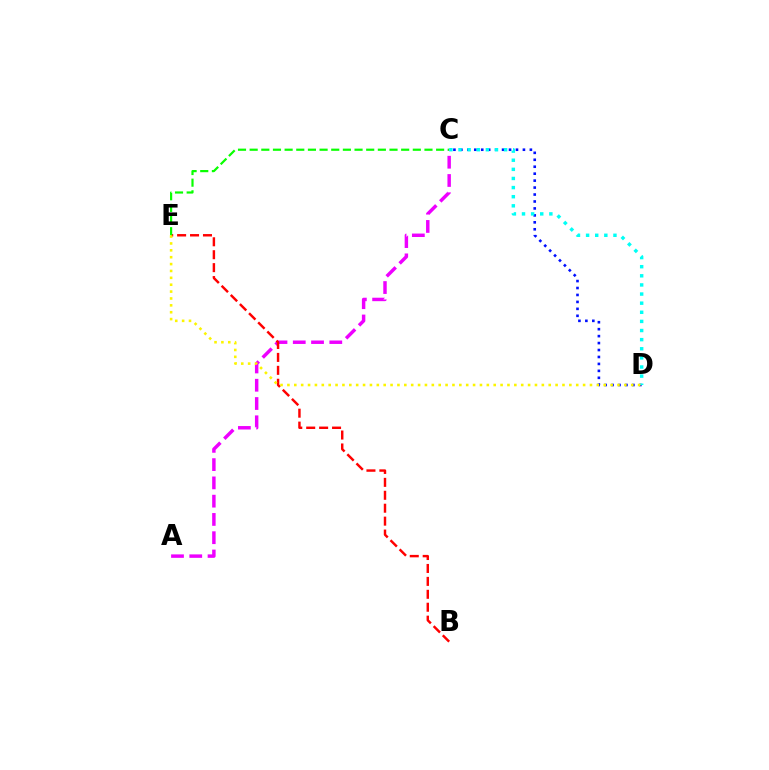{('C', 'D'): [{'color': '#0010ff', 'line_style': 'dotted', 'thickness': 1.89}, {'color': '#00fff6', 'line_style': 'dotted', 'thickness': 2.48}], ('A', 'C'): [{'color': '#ee00ff', 'line_style': 'dashed', 'thickness': 2.48}], ('B', 'E'): [{'color': '#ff0000', 'line_style': 'dashed', 'thickness': 1.76}], ('C', 'E'): [{'color': '#08ff00', 'line_style': 'dashed', 'thickness': 1.58}], ('D', 'E'): [{'color': '#fcf500', 'line_style': 'dotted', 'thickness': 1.87}]}